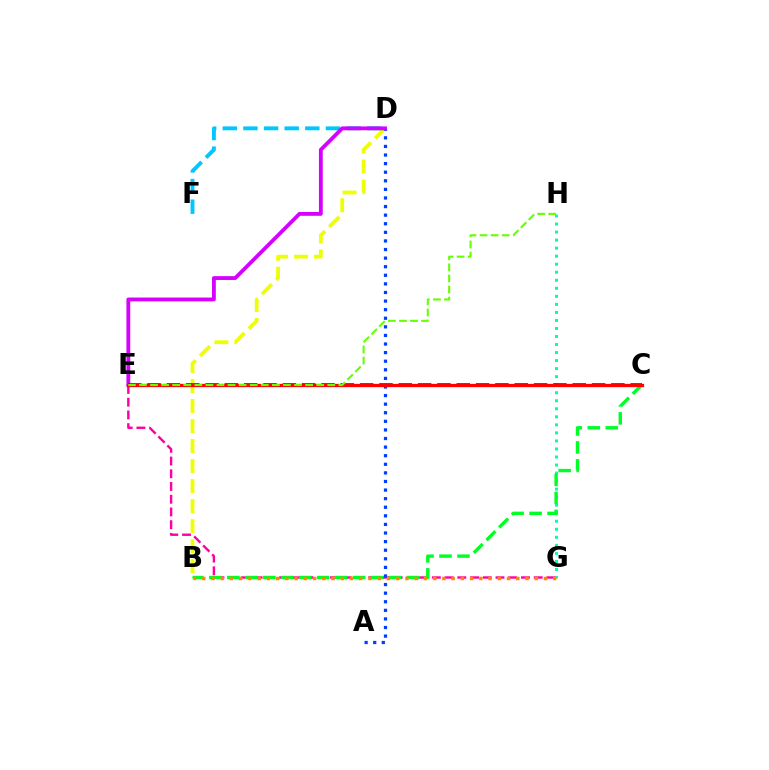{('B', 'D'): [{'color': '#eeff00', 'line_style': 'dashed', 'thickness': 2.72}], ('E', 'G'): [{'color': '#ff00a0', 'line_style': 'dashed', 'thickness': 1.73}], ('G', 'H'): [{'color': '#00ffaf', 'line_style': 'dotted', 'thickness': 2.18}], ('A', 'D'): [{'color': '#003fff', 'line_style': 'dotted', 'thickness': 2.33}], ('D', 'F'): [{'color': '#00c7ff', 'line_style': 'dashed', 'thickness': 2.8}], ('D', 'E'): [{'color': '#d600ff', 'line_style': 'solid', 'thickness': 2.75}], ('C', 'E'): [{'color': '#4f00ff', 'line_style': 'dashed', 'thickness': 2.63}, {'color': '#ff0000', 'line_style': 'solid', 'thickness': 2.35}], ('B', 'C'): [{'color': '#00ff27', 'line_style': 'dashed', 'thickness': 2.44}], ('B', 'G'): [{'color': '#ff8800', 'line_style': 'dotted', 'thickness': 2.51}], ('E', 'H'): [{'color': '#66ff00', 'line_style': 'dashed', 'thickness': 1.5}]}